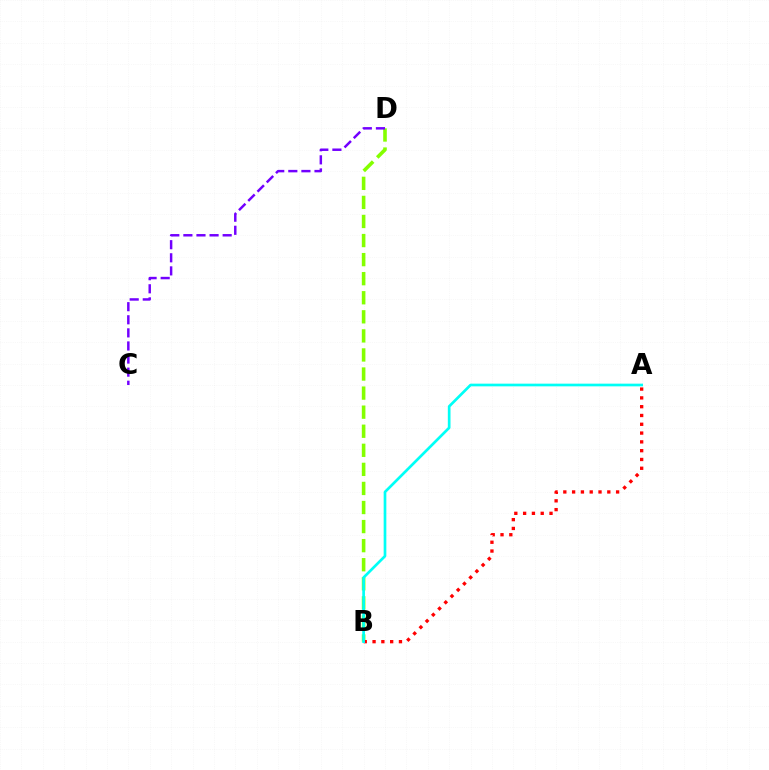{('B', 'D'): [{'color': '#84ff00', 'line_style': 'dashed', 'thickness': 2.59}], ('C', 'D'): [{'color': '#7200ff', 'line_style': 'dashed', 'thickness': 1.78}], ('A', 'B'): [{'color': '#ff0000', 'line_style': 'dotted', 'thickness': 2.39}, {'color': '#00fff6', 'line_style': 'solid', 'thickness': 1.94}]}